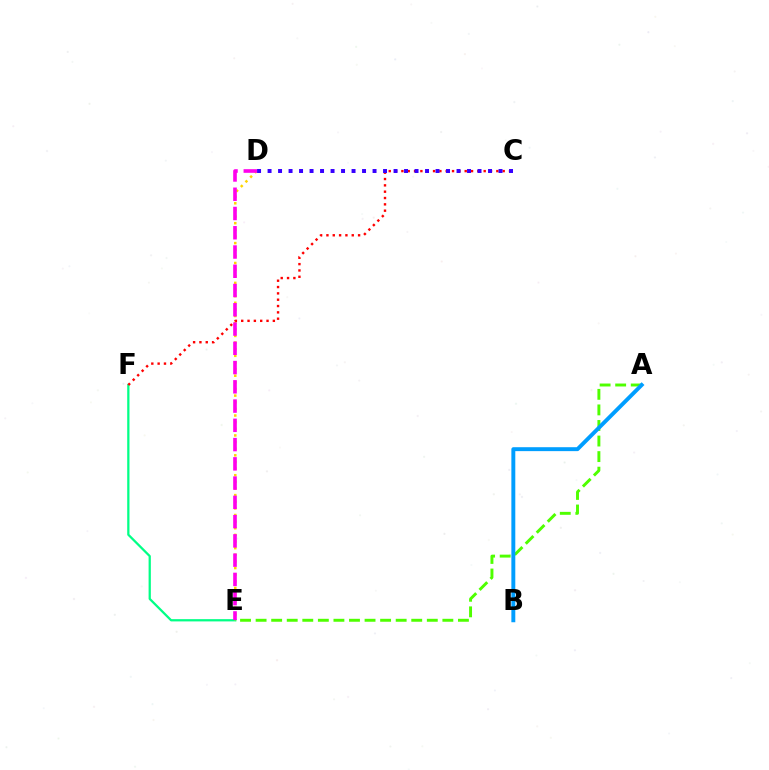{('A', 'E'): [{'color': '#4fff00', 'line_style': 'dashed', 'thickness': 2.11}], ('E', 'F'): [{'color': '#00ff86', 'line_style': 'solid', 'thickness': 1.62}], ('D', 'E'): [{'color': '#ffd500', 'line_style': 'dotted', 'thickness': 1.8}, {'color': '#ff00ed', 'line_style': 'dashed', 'thickness': 2.62}], ('C', 'F'): [{'color': '#ff0000', 'line_style': 'dotted', 'thickness': 1.72}], ('A', 'B'): [{'color': '#009eff', 'line_style': 'solid', 'thickness': 2.83}], ('C', 'D'): [{'color': '#3700ff', 'line_style': 'dotted', 'thickness': 2.85}]}